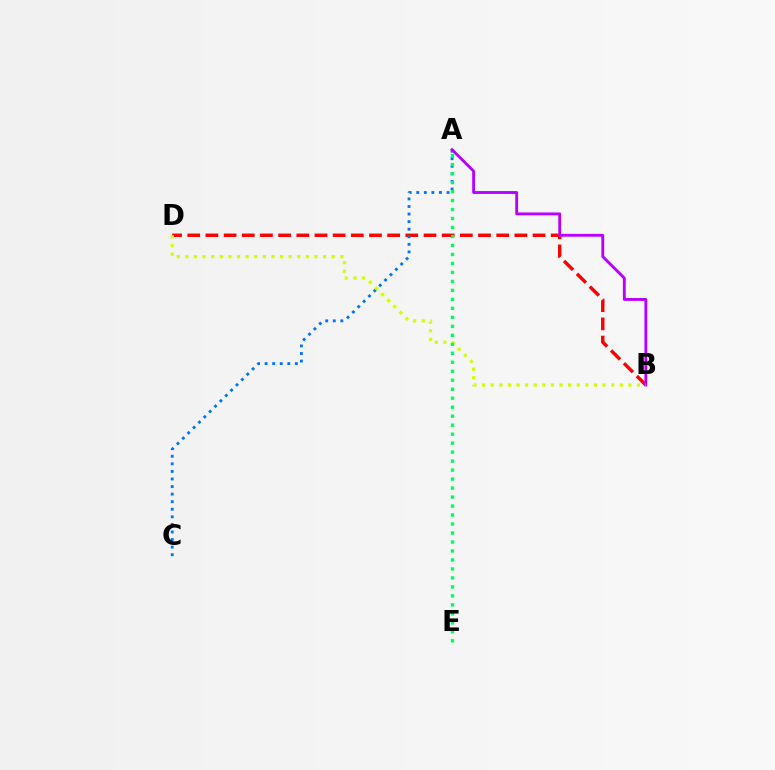{('B', 'D'): [{'color': '#ff0000', 'line_style': 'dashed', 'thickness': 2.47}, {'color': '#d1ff00', 'line_style': 'dotted', 'thickness': 2.34}], ('A', 'C'): [{'color': '#0074ff', 'line_style': 'dotted', 'thickness': 2.06}], ('A', 'B'): [{'color': '#b900ff', 'line_style': 'solid', 'thickness': 2.06}], ('A', 'E'): [{'color': '#00ff5c', 'line_style': 'dotted', 'thickness': 2.44}]}